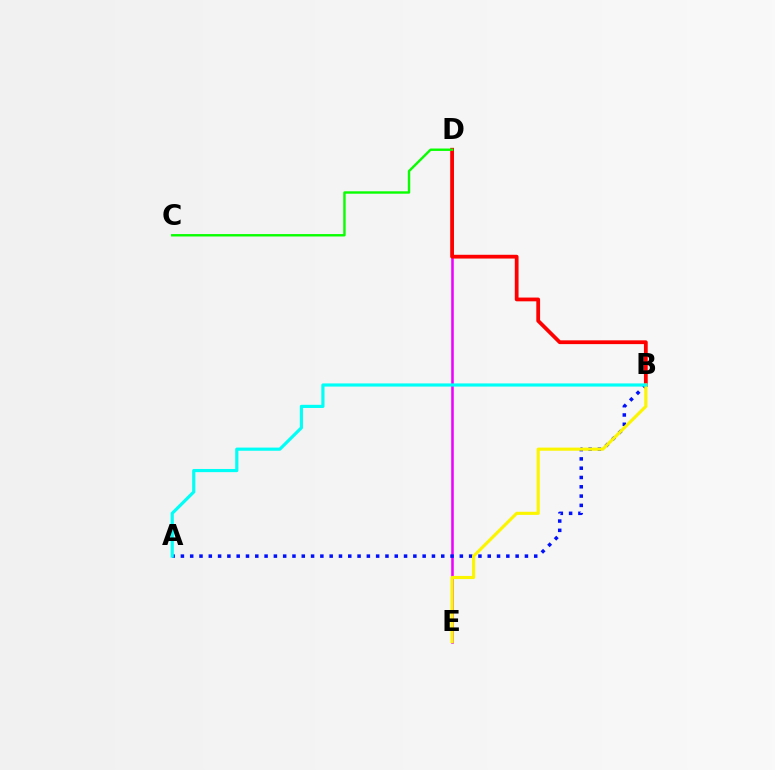{('D', 'E'): [{'color': '#ee00ff', 'line_style': 'solid', 'thickness': 1.84}], ('B', 'D'): [{'color': '#ff0000', 'line_style': 'solid', 'thickness': 2.71}], ('A', 'B'): [{'color': '#0010ff', 'line_style': 'dotted', 'thickness': 2.53}, {'color': '#00fff6', 'line_style': 'solid', 'thickness': 2.28}], ('B', 'E'): [{'color': '#fcf500', 'line_style': 'solid', 'thickness': 2.25}], ('C', 'D'): [{'color': '#08ff00', 'line_style': 'solid', 'thickness': 1.73}]}